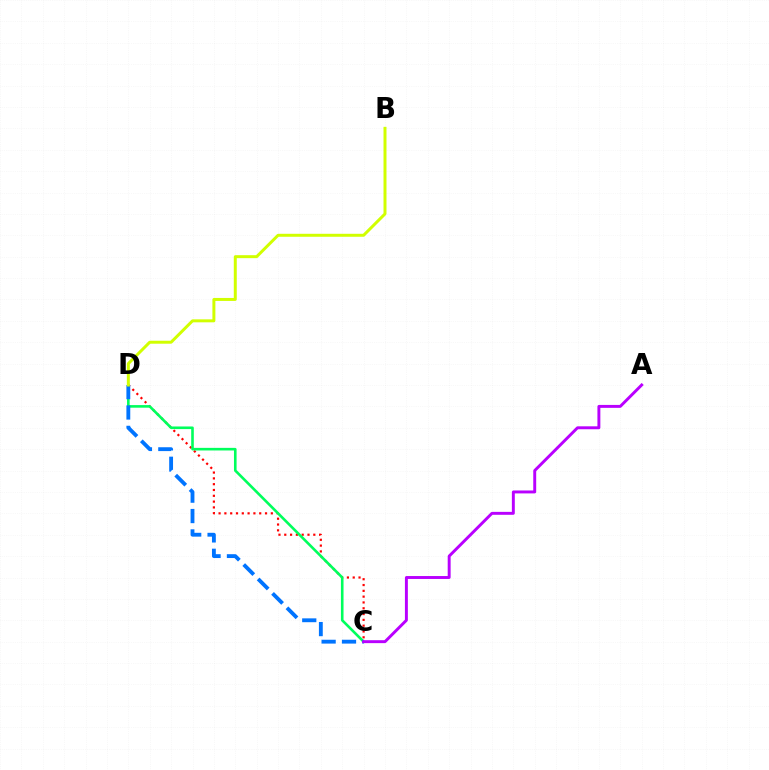{('C', 'D'): [{'color': '#ff0000', 'line_style': 'dotted', 'thickness': 1.58}, {'color': '#00ff5c', 'line_style': 'solid', 'thickness': 1.88}, {'color': '#0074ff', 'line_style': 'dashed', 'thickness': 2.77}], ('B', 'D'): [{'color': '#d1ff00', 'line_style': 'solid', 'thickness': 2.15}], ('A', 'C'): [{'color': '#b900ff', 'line_style': 'solid', 'thickness': 2.11}]}